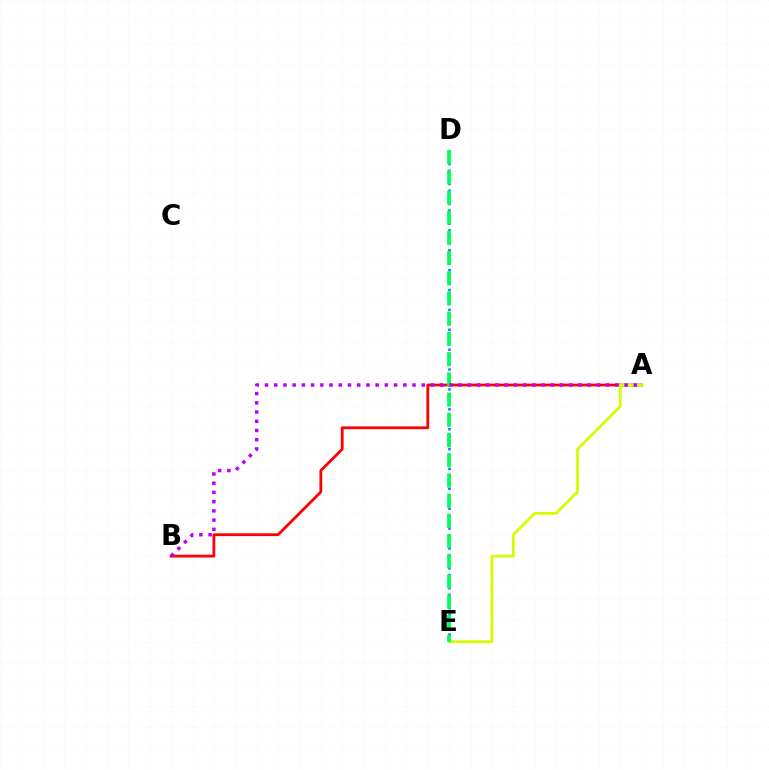{('A', 'B'): [{'color': '#ff0000', 'line_style': 'solid', 'thickness': 2.02}, {'color': '#b900ff', 'line_style': 'dotted', 'thickness': 2.5}], ('D', 'E'): [{'color': '#0074ff', 'line_style': 'dotted', 'thickness': 1.8}, {'color': '#00ff5c', 'line_style': 'dashed', 'thickness': 2.75}], ('A', 'E'): [{'color': '#d1ff00', 'line_style': 'solid', 'thickness': 2.0}]}